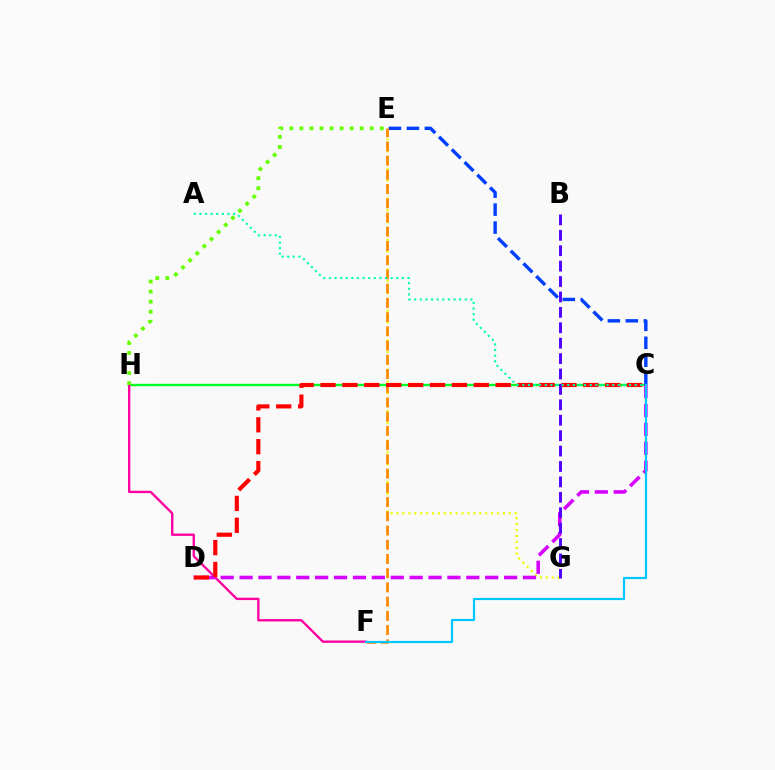{('E', 'G'): [{'color': '#eeff00', 'line_style': 'dotted', 'thickness': 1.6}], ('C', 'H'): [{'color': '#00ff27', 'line_style': 'solid', 'thickness': 1.71}], ('C', 'E'): [{'color': '#003fff', 'line_style': 'dashed', 'thickness': 2.44}], ('F', 'H'): [{'color': '#ff00a0', 'line_style': 'solid', 'thickness': 1.69}], ('E', 'F'): [{'color': '#ff8800', 'line_style': 'dashed', 'thickness': 1.93}], ('C', 'D'): [{'color': '#d600ff', 'line_style': 'dashed', 'thickness': 2.57}, {'color': '#ff0000', 'line_style': 'dashed', 'thickness': 2.97}], ('E', 'H'): [{'color': '#66ff00', 'line_style': 'dotted', 'thickness': 2.73}], ('B', 'G'): [{'color': '#4f00ff', 'line_style': 'dashed', 'thickness': 2.09}], ('C', 'F'): [{'color': '#00c7ff', 'line_style': 'solid', 'thickness': 1.57}], ('A', 'C'): [{'color': '#00ffaf', 'line_style': 'dotted', 'thickness': 1.53}]}